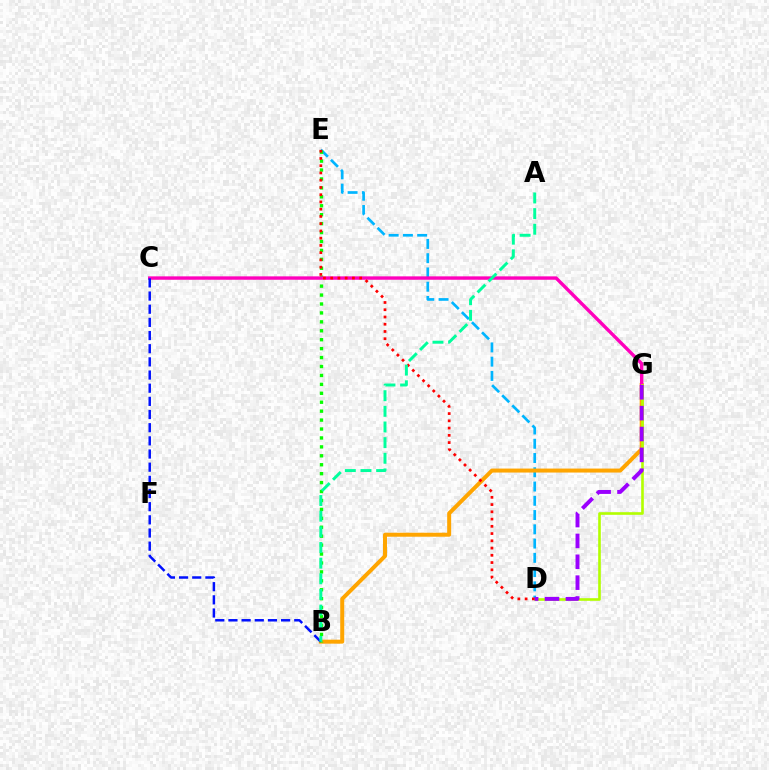{('D', 'E'): [{'color': '#00b5ff', 'line_style': 'dashed', 'thickness': 1.94}, {'color': '#ff0000', 'line_style': 'dotted', 'thickness': 1.97}], ('B', 'G'): [{'color': '#ffa500', 'line_style': 'solid', 'thickness': 2.87}], ('B', 'E'): [{'color': '#08ff00', 'line_style': 'dotted', 'thickness': 2.43}], ('C', 'G'): [{'color': '#ff00bd', 'line_style': 'solid', 'thickness': 2.44}], ('B', 'C'): [{'color': '#0010ff', 'line_style': 'dashed', 'thickness': 1.79}], ('D', 'G'): [{'color': '#b3ff00', 'line_style': 'solid', 'thickness': 1.89}, {'color': '#9b00ff', 'line_style': 'dashed', 'thickness': 2.83}], ('A', 'B'): [{'color': '#00ff9d', 'line_style': 'dashed', 'thickness': 2.13}]}